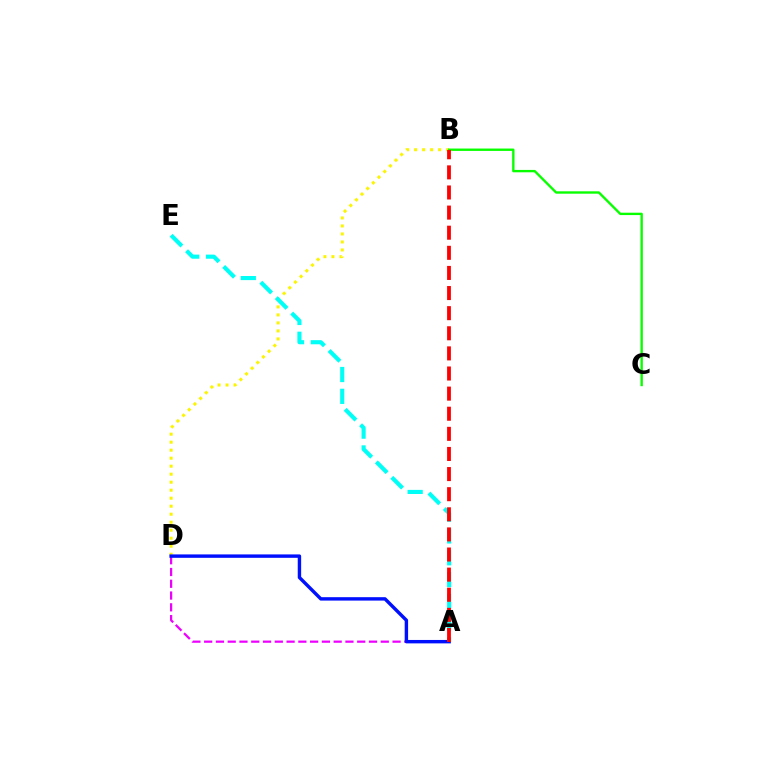{('A', 'D'): [{'color': '#ee00ff', 'line_style': 'dashed', 'thickness': 1.6}, {'color': '#0010ff', 'line_style': 'solid', 'thickness': 2.45}], ('B', 'D'): [{'color': '#fcf500', 'line_style': 'dotted', 'thickness': 2.17}], ('A', 'E'): [{'color': '#00fff6', 'line_style': 'dashed', 'thickness': 2.96}], ('B', 'C'): [{'color': '#08ff00', 'line_style': 'solid', 'thickness': 1.71}], ('A', 'B'): [{'color': '#ff0000', 'line_style': 'dashed', 'thickness': 2.73}]}